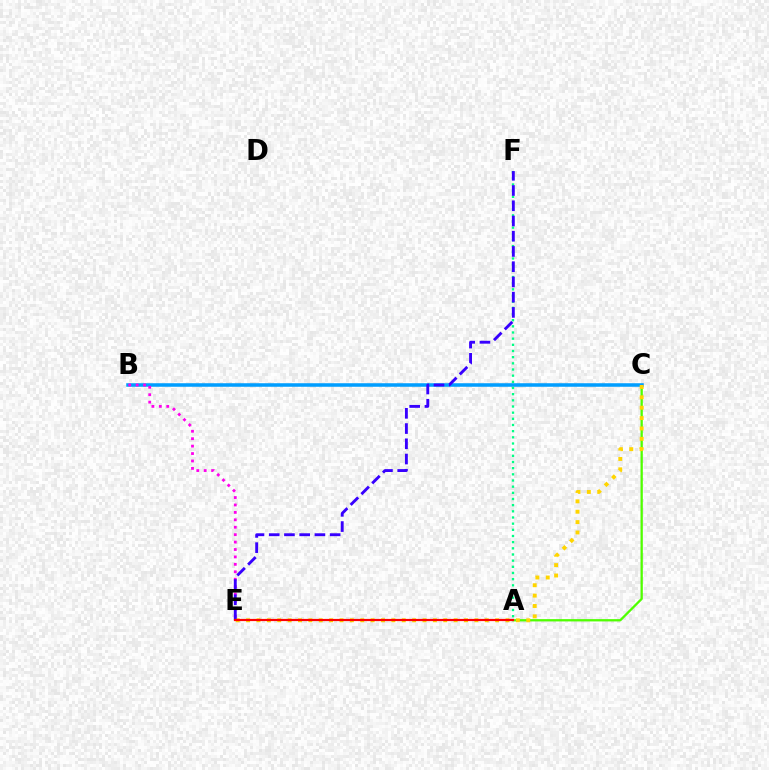{('A', 'C'): [{'color': '#4fff00', 'line_style': 'solid', 'thickness': 1.65}], ('B', 'C'): [{'color': '#009eff', 'line_style': 'solid', 'thickness': 2.54}], ('C', 'E'): [{'color': '#ffd500', 'line_style': 'dotted', 'thickness': 2.82}], ('B', 'E'): [{'color': '#ff00ed', 'line_style': 'dotted', 'thickness': 2.02}], ('A', 'F'): [{'color': '#00ff86', 'line_style': 'dotted', 'thickness': 1.68}], ('E', 'F'): [{'color': '#3700ff', 'line_style': 'dashed', 'thickness': 2.07}], ('A', 'E'): [{'color': '#ff0000', 'line_style': 'solid', 'thickness': 1.57}]}